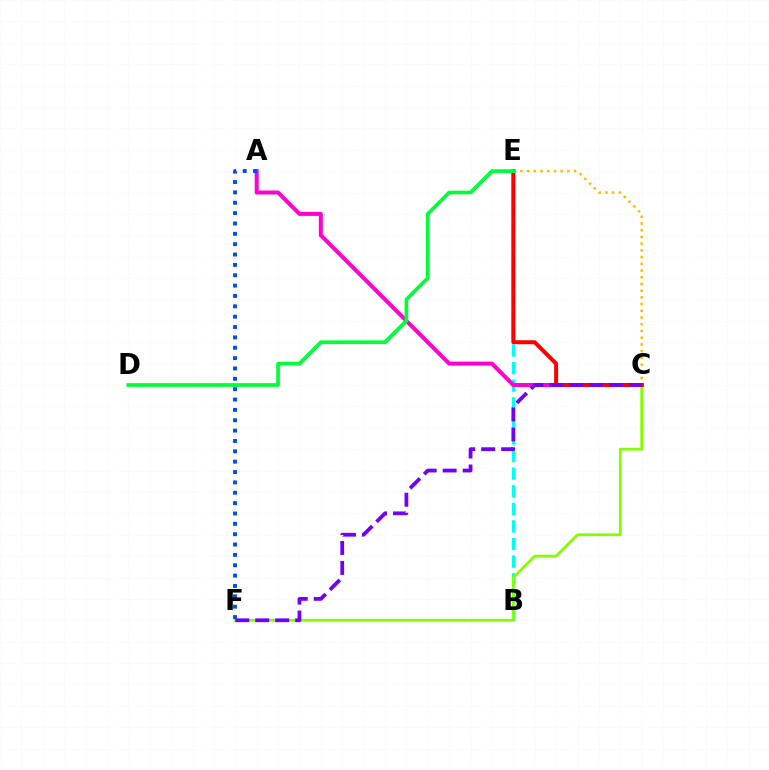{('B', 'E'): [{'color': '#00fff6', 'line_style': 'dashed', 'thickness': 2.39}], ('A', 'C'): [{'color': '#ff00cf', 'line_style': 'solid', 'thickness': 2.87}], ('C', 'E'): [{'color': '#ffbd00', 'line_style': 'dotted', 'thickness': 1.82}, {'color': '#ff0000', 'line_style': 'solid', 'thickness': 2.87}], ('A', 'F'): [{'color': '#004bff', 'line_style': 'dotted', 'thickness': 2.81}], ('C', 'F'): [{'color': '#84ff00', 'line_style': 'solid', 'thickness': 2.0}, {'color': '#7200ff', 'line_style': 'dashed', 'thickness': 2.71}], ('D', 'E'): [{'color': '#00ff39', 'line_style': 'solid', 'thickness': 2.65}]}